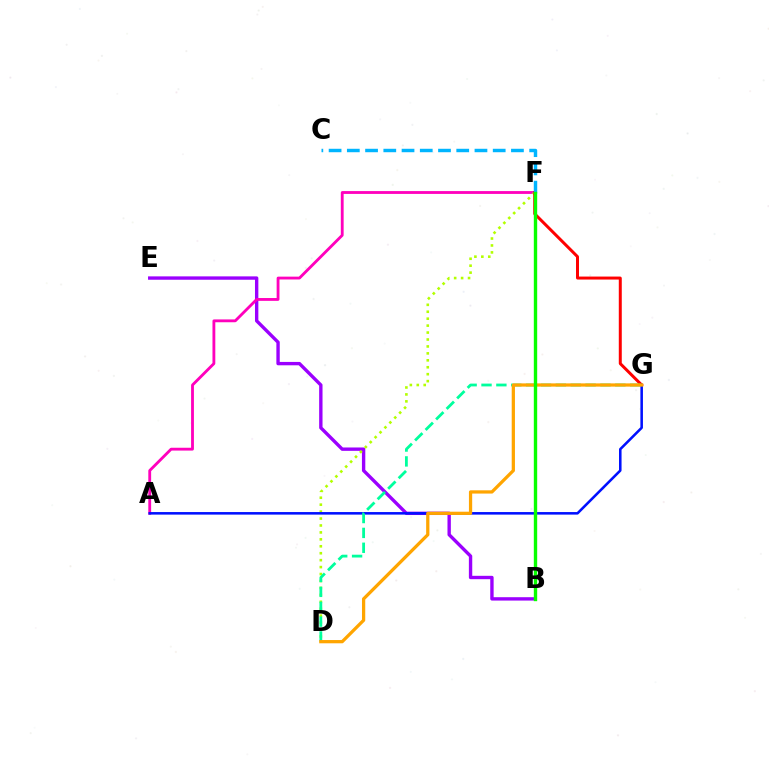{('B', 'E'): [{'color': '#9b00ff', 'line_style': 'solid', 'thickness': 2.43}], ('A', 'F'): [{'color': '#ff00bd', 'line_style': 'solid', 'thickness': 2.04}], ('D', 'F'): [{'color': '#b3ff00', 'line_style': 'dotted', 'thickness': 1.88}], ('F', 'G'): [{'color': '#ff0000', 'line_style': 'solid', 'thickness': 2.15}], ('C', 'F'): [{'color': '#00b5ff', 'line_style': 'dashed', 'thickness': 2.48}], ('A', 'G'): [{'color': '#0010ff', 'line_style': 'solid', 'thickness': 1.84}], ('D', 'G'): [{'color': '#00ff9d', 'line_style': 'dashed', 'thickness': 2.02}, {'color': '#ffa500', 'line_style': 'solid', 'thickness': 2.34}], ('B', 'F'): [{'color': '#08ff00', 'line_style': 'solid', 'thickness': 2.43}]}